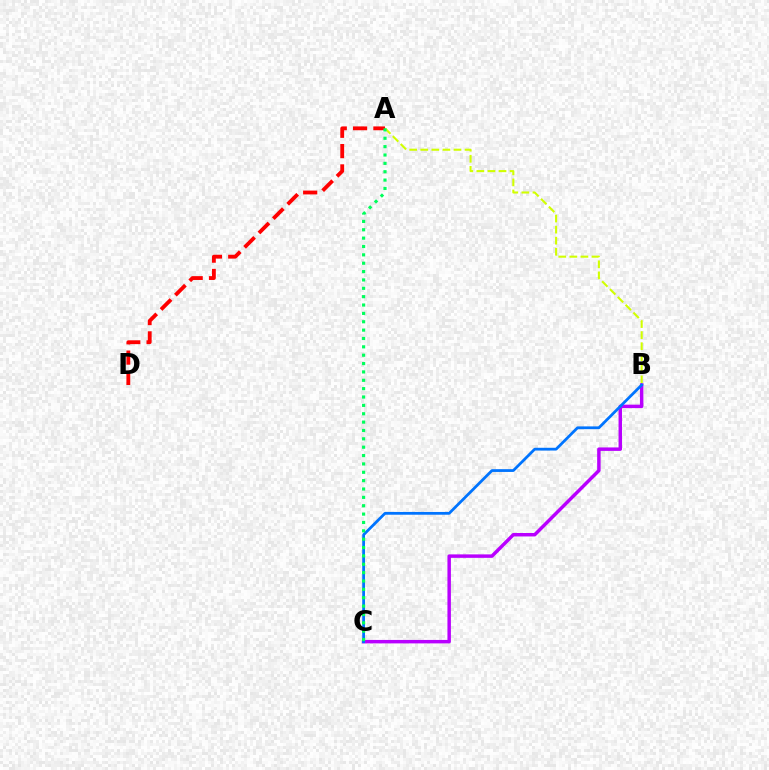{('A', 'B'): [{'color': '#d1ff00', 'line_style': 'dashed', 'thickness': 1.5}], ('B', 'C'): [{'color': '#b900ff', 'line_style': 'solid', 'thickness': 2.49}, {'color': '#0074ff', 'line_style': 'solid', 'thickness': 2.0}], ('A', 'D'): [{'color': '#ff0000', 'line_style': 'dashed', 'thickness': 2.76}], ('A', 'C'): [{'color': '#00ff5c', 'line_style': 'dotted', 'thickness': 2.27}]}